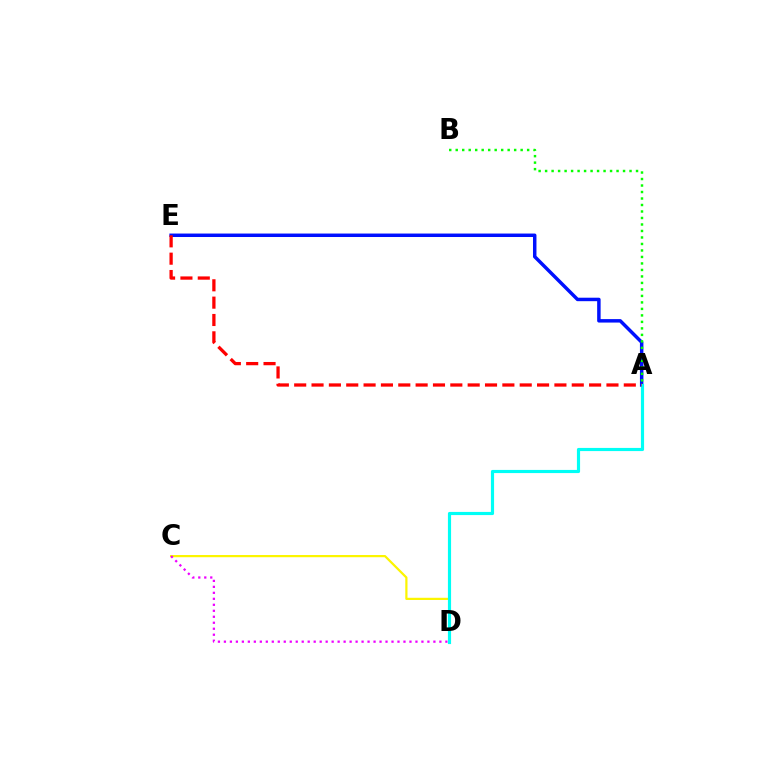{('C', 'D'): [{'color': '#fcf500', 'line_style': 'solid', 'thickness': 1.6}, {'color': '#ee00ff', 'line_style': 'dotted', 'thickness': 1.63}], ('A', 'E'): [{'color': '#0010ff', 'line_style': 'solid', 'thickness': 2.5}, {'color': '#ff0000', 'line_style': 'dashed', 'thickness': 2.36}], ('A', 'D'): [{'color': '#00fff6', 'line_style': 'solid', 'thickness': 2.27}], ('A', 'B'): [{'color': '#08ff00', 'line_style': 'dotted', 'thickness': 1.76}]}